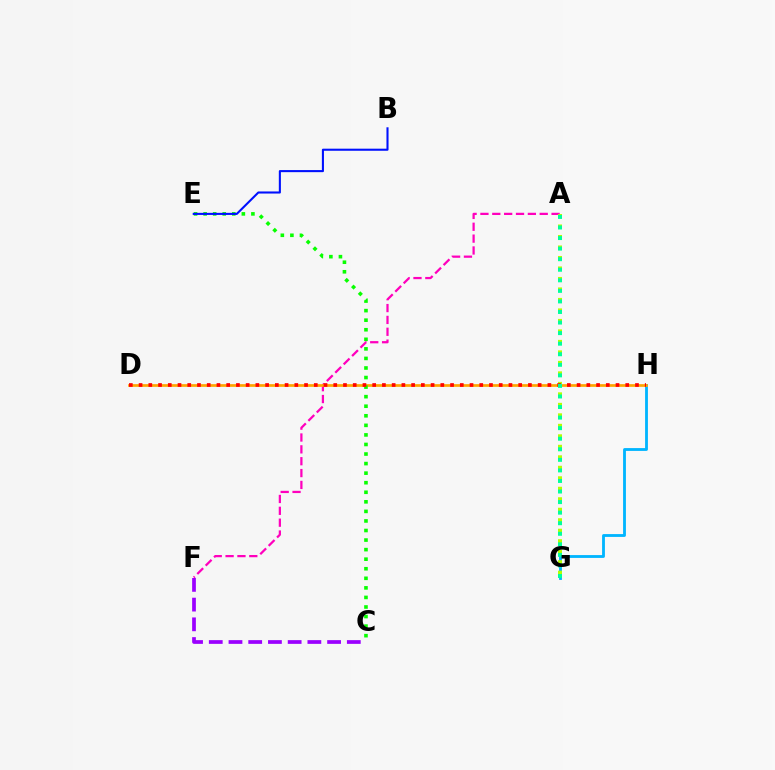{('C', 'F'): [{'color': '#9b00ff', 'line_style': 'dashed', 'thickness': 2.68}], ('G', 'H'): [{'color': '#00b5ff', 'line_style': 'solid', 'thickness': 2.04}], ('A', 'F'): [{'color': '#ff00bd', 'line_style': 'dashed', 'thickness': 1.61}], ('D', 'H'): [{'color': '#ffa500', 'line_style': 'solid', 'thickness': 1.94}, {'color': '#ff0000', 'line_style': 'dotted', 'thickness': 2.64}], ('C', 'E'): [{'color': '#08ff00', 'line_style': 'dotted', 'thickness': 2.6}], ('A', 'G'): [{'color': '#b3ff00', 'line_style': 'dotted', 'thickness': 2.85}, {'color': '#00ff9d', 'line_style': 'dotted', 'thickness': 2.87}], ('B', 'E'): [{'color': '#0010ff', 'line_style': 'solid', 'thickness': 1.5}]}